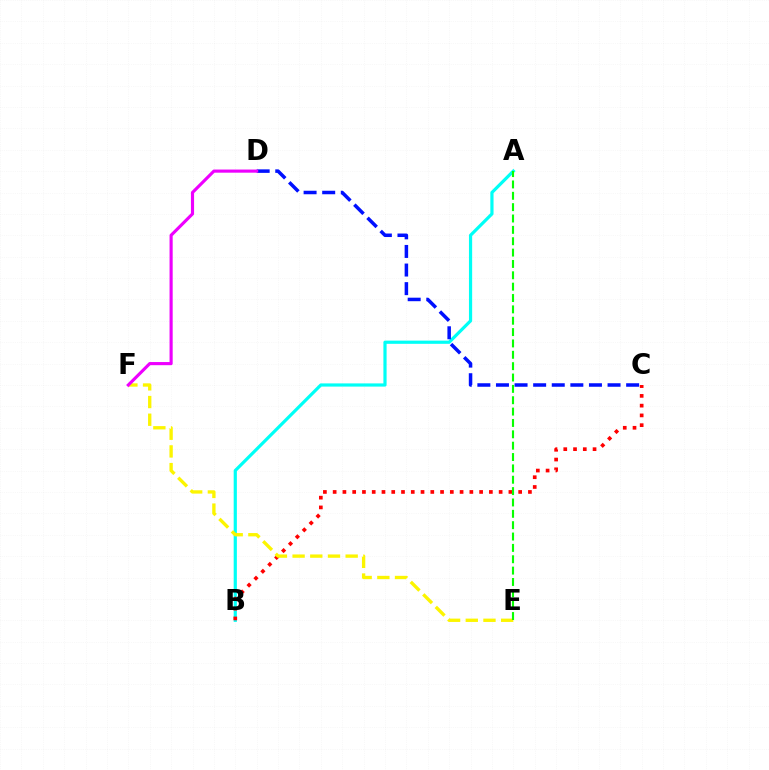{('A', 'B'): [{'color': '#00fff6', 'line_style': 'solid', 'thickness': 2.3}], ('B', 'C'): [{'color': '#ff0000', 'line_style': 'dotted', 'thickness': 2.65}], ('E', 'F'): [{'color': '#fcf500', 'line_style': 'dashed', 'thickness': 2.4}], ('A', 'E'): [{'color': '#08ff00', 'line_style': 'dashed', 'thickness': 1.54}], ('C', 'D'): [{'color': '#0010ff', 'line_style': 'dashed', 'thickness': 2.53}], ('D', 'F'): [{'color': '#ee00ff', 'line_style': 'solid', 'thickness': 2.26}]}